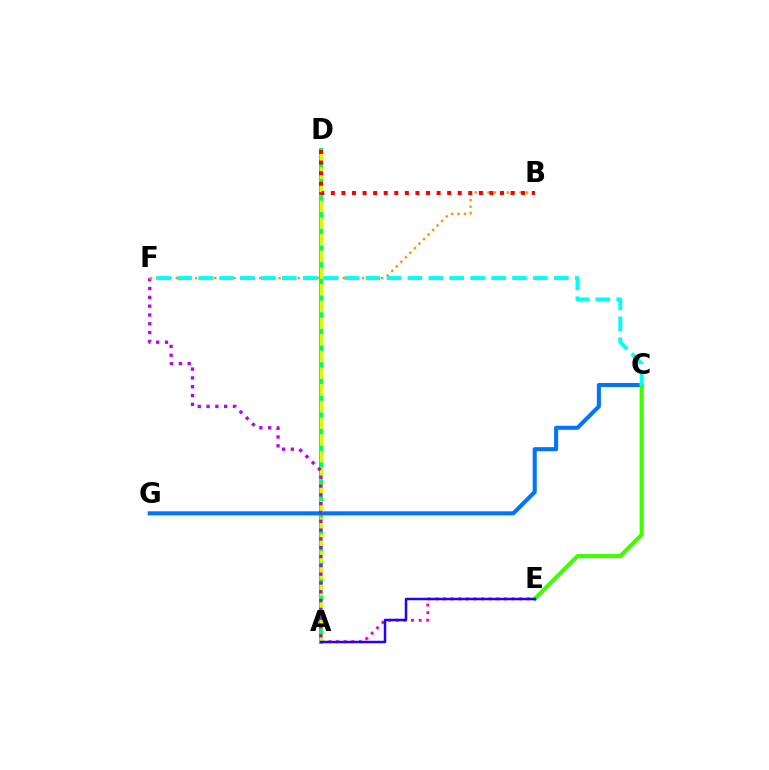{('A', 'E'): [{'color': '#ff00ac', 'line_style': 'dotted', 'thickness': 2.07}, {'color': '#2500ff', 'line_style': 'solid', 'thickness': 1.79}], ('A', 'D'): [{'color': '#00ff5c', 'line_style': 'solid', 'thickness': 2.93}, {'color': '#d1ff00', 'line_style': 'dashed', 'thickness': 2.27}], ('C', 'G'): [{'color': '#0074ff', 'line_style': 'solid', 'thickness': 2.93}], ('C', 'E'): [{'color': '#3dff00', 'line_style': 'solid', 'thickness': 2.95}], ('A', 'F'): [{'color': '#b900ff', 'line_style': 'dotted', 'thickness': 2.39}], ('B', 'F'): [{'color': '#ff9400', 'line_style': 'dotted', 'thickness': 1.75}], ('B', 'D'): [{'color': '#ff0000', 'line_style': 'dotted', 'thickness': 2.87}], ('C', 'F'): [{'color': '#00fff6', 'line_style': 'dashed', 'thickness': 2.84}]}